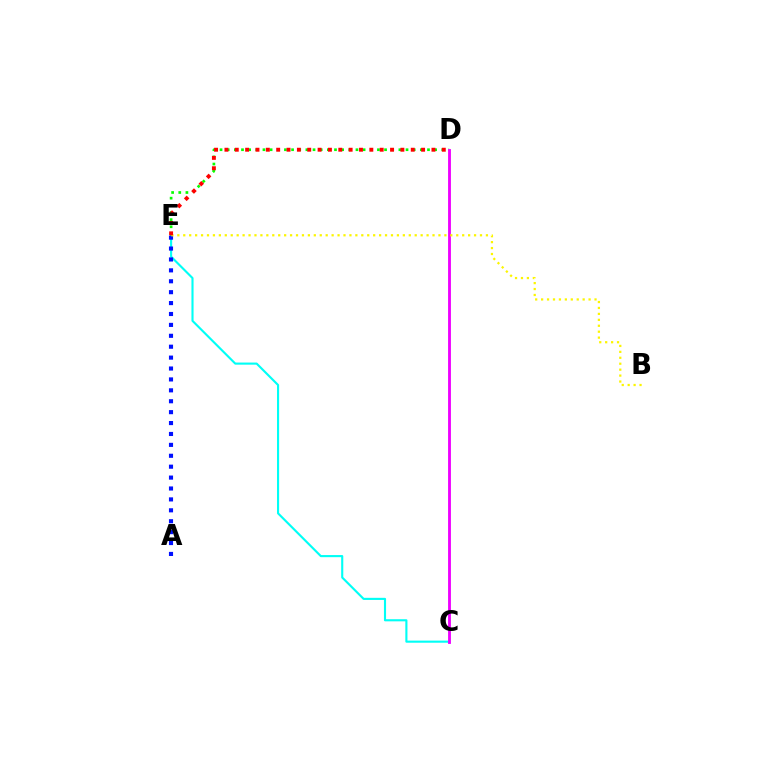{('C', 'E'): [{'color': '#00fff6', 'line_style': 'solid', 'thickness': 1.53}], ('A', 'E'): [{'color': '#0010ff', 'line_style': 'dotted', 'thickness': 2.96}], ('D', 'E'): [{'color': '#08ff00', 'line_style': 'dotted', 'thickness': 1.94}, {'color': '#ff0000', 'line_style': 'dotted', 'thickness': 2.81}], ('C', 'D'): [{'color': '#ee00ff', 'line_style': 'solid', 'thickness': 2.06}], ('B', 'E'): [{'color': '#fcf500', 'line_style': 'dotted', 'thickness': 1.61}]}